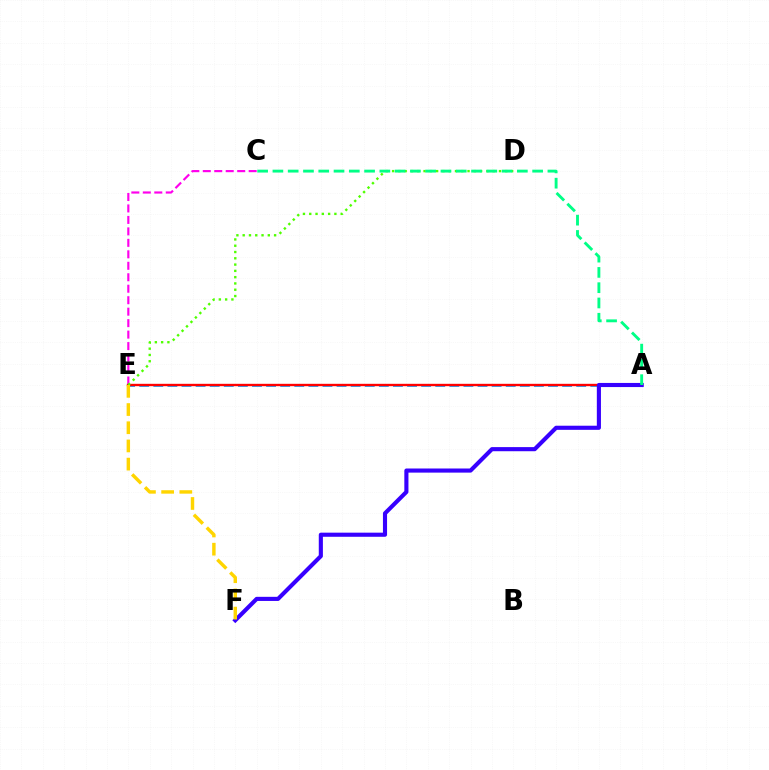{('A', 'E'): [{'color': '#009eff', 'line_style': 'dashed', 'thickness': 1.92}, {'color': '#ff0000', 'line_style': 'solid', 'thickness': 1.71}], ('C', 'E'): [{'color': '#ff00ed', 'line_style': 'dashed', 'thickness': 1.56}], ('A', 'F'): [{'color': '#3700ff', 'line_style': 'solid', 'thickness': 2.97}], ('D', 'E'): [{'color': '#4fff00', 'line_style': 'dotted', 'thickness': 1.71}], ('E', 'F'): [{'color': '#ffd500', 'line_style': 'dashed', 'thickness': 2.47}], ('A', 'C'): [{'color': '#00ff86', 'line_style': 'dashed', 'thickness': 2.08}]}